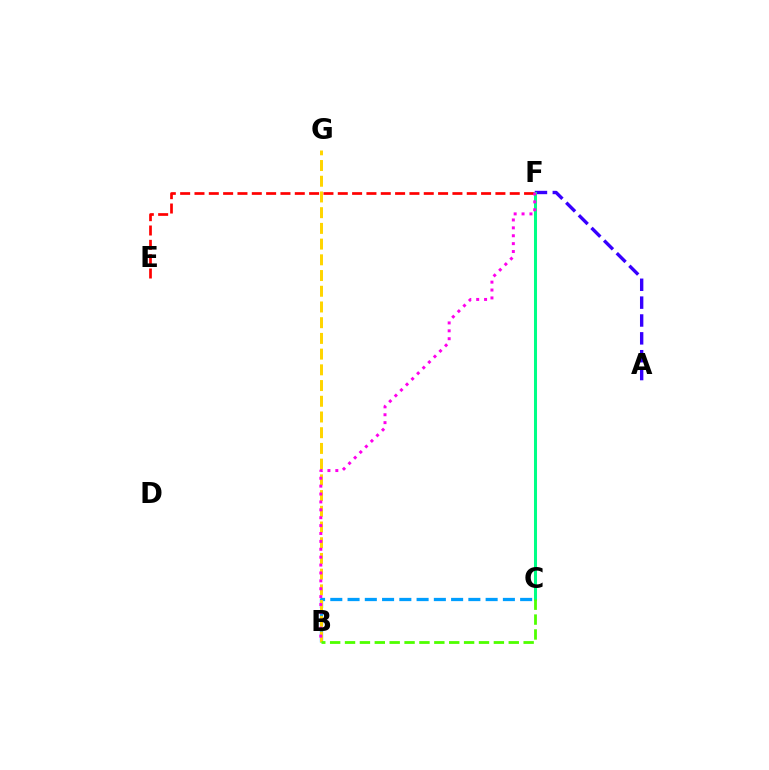{('A', 'F'): [{'color': '#3700ff', 'line_style': 'dashed', 'thickness': 2.43}], ('C', 'F'): [{'color': '#00ff86', 'line_style': 'solid', 'thickness': 2.18}], ('B', 'C'): [{'color': '#009eff', 'line_style': 'dashed', 'thickness': 2.34}, {'color': '#4fff00', 'line_style': 'dashed', 'thickness': 2.02}], ('B', 'G'): [{'color': '#ffd500', 'line_style': 'dashed', 'thickness': 2.14}], ('E', 'F'): [{'color': '#ff0000', 'line_style': 'dashed', 'thickness': 1.95}], ('B', 'F'): [{'color': '#ff00ed', 'line_style': 'dotted', 'thickness': 2.14}]}